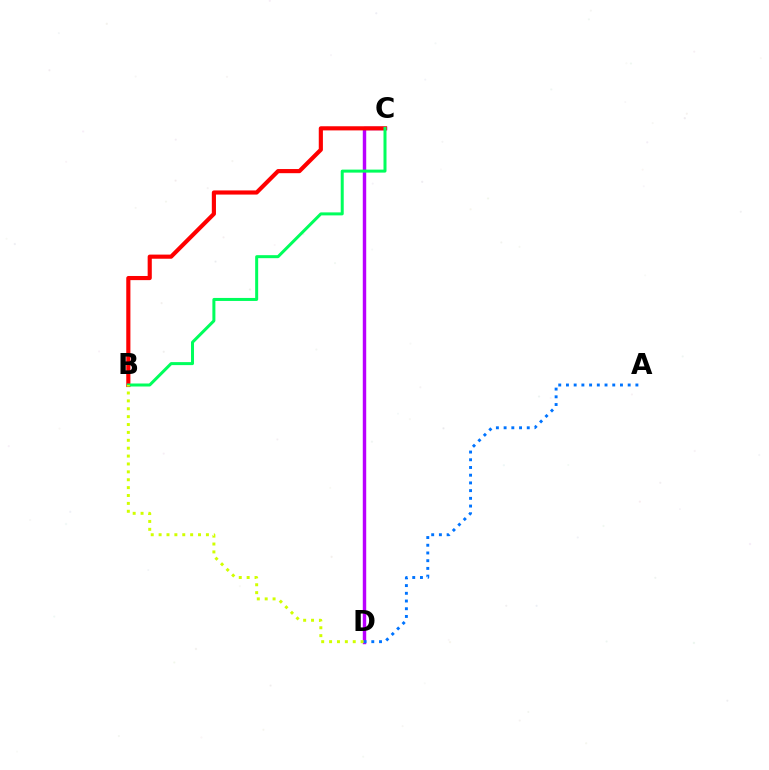{('C', 'D'): [{'color': '#b900ff', 'line_style': 'solid', 'thickness': 2.47}], ('B', 'C'): [{'color': '#ff0000', 'line_style': 'solid', 'thickness': 2.98}, {'color': '#00ff5c', 'line_style': 'solid', 'thickness': 2.16}], ('A', 'D'): [{'color': '#0074ff', 'line_style': 'dotted', 'thickness': 2.1}], ('B', 'D'): [{'color': '#d1ff00', 'line_style': 'dotted', 'thickness': 2.14}]}